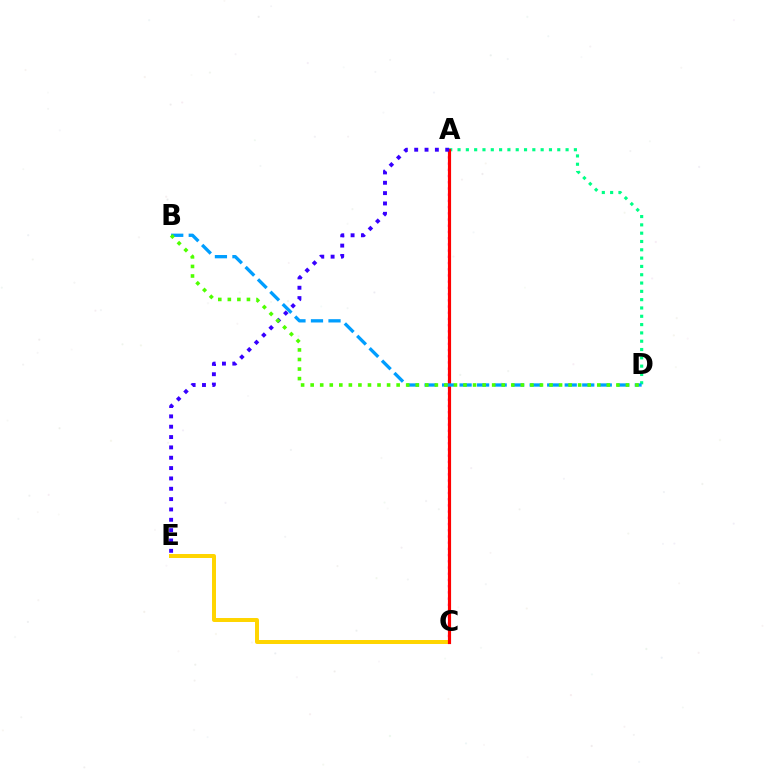{('A', 'C'): [{'color': '#ff00ed', 'line_style': 'dotted', 'thickness': 1.69}, {'color': '#ff0000', 'line_style': 'solid', 'thickness': 2.28}], ('A', 'D'): [{'color': '#00ff86', 'line_style': 'dotted', 'thickness': 2.26}], ('C', 'E'): [{'color': '#ffd500', 'line_style': 'solid', 'thickness': 2.87}], ('B', 'D'): [{'color': '#009eff', 'line_style': 'dashed', 'thickness': 2.38}, {'color': '#4fff00', 'line_style': 'dotted', 'thickness': 2.6}], ('A', 'E'): [{'color': '#3700ff', 'line_style': 'dotted', 'thickness': 2.81}]}